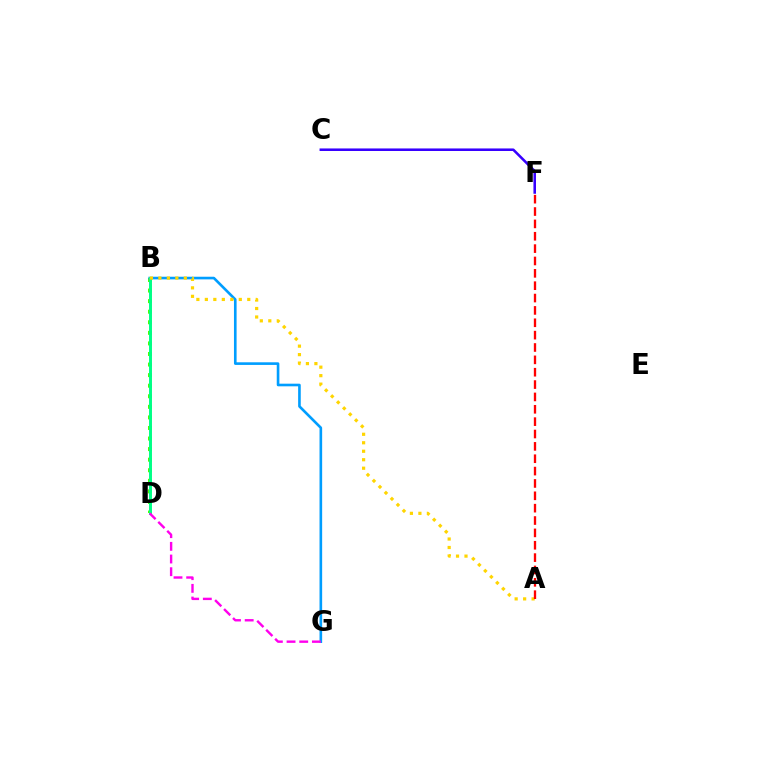{('B', 'D'): [{'color': '#4fff00', 'line_style': 'dotted', 'thickness': 2.87}, {'color': '#00ff86', 'line_style': 'solid', 'thickness': 2.12}], ('B', 'G'): [{'color': '#009eff', 'line_style': 'solid', 'thickness': 1.9}], ('A', 'B'): [{'color': '#ffd500', 'line_style': 'dotted', 'thickness': 2.3}], ('A', 'F'): [{'color': '#ff0000', 'line_style': 'dashed', 'thickness': 1.68}], ('C', 'F'): [{'color': '#3700ff', 'line_style': 'solid', 'thickness': 1.84}], ('D', 'G'): [{'color': '#ff00ed', 'line_style': 'dashed', 'thickness': 1.72}]}